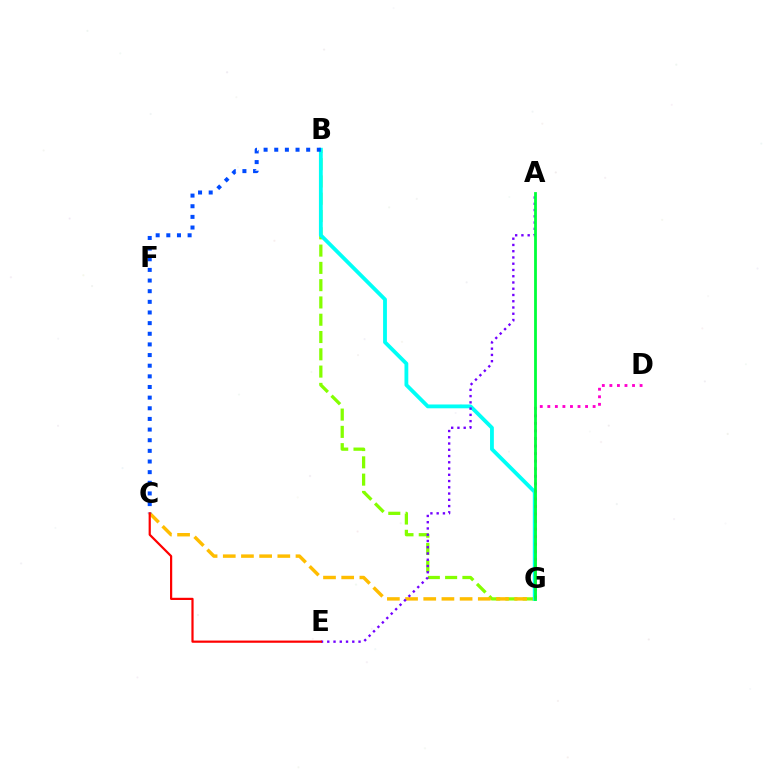{('B', 'G'): [{'color': '#84ff00', 'line_style': 'dashed', 'thickness': 2.35}, {'color': '#00fff6', 'line_style': 'solid', 'thickness': 2.75}], ('C', 'G'): [{'color': '#ffbd00', 'line_style': 'dashed', 'thickness': 2.47}], ('B', 'C'): [{'color': '#004bff', 'line_style': 'dotted', 'thickness': 2.89}], ('A', 'E'): [{'color': '#7200ff', 'line_style': 'dotted', 'thickness': 1.7}], ('C', 'E'): [{'color': '#ff0000', 'line_style': 'solid', 'thickness': 1.59}], ('D', 'G'): [{'color': '#ff00cf', 'line_style': 'dotted', 'thickness': 2.05}], ('A', 'G'): [{'color': '#00ff39', 'line_style': 'solid', 'thickness': 2.01}]}